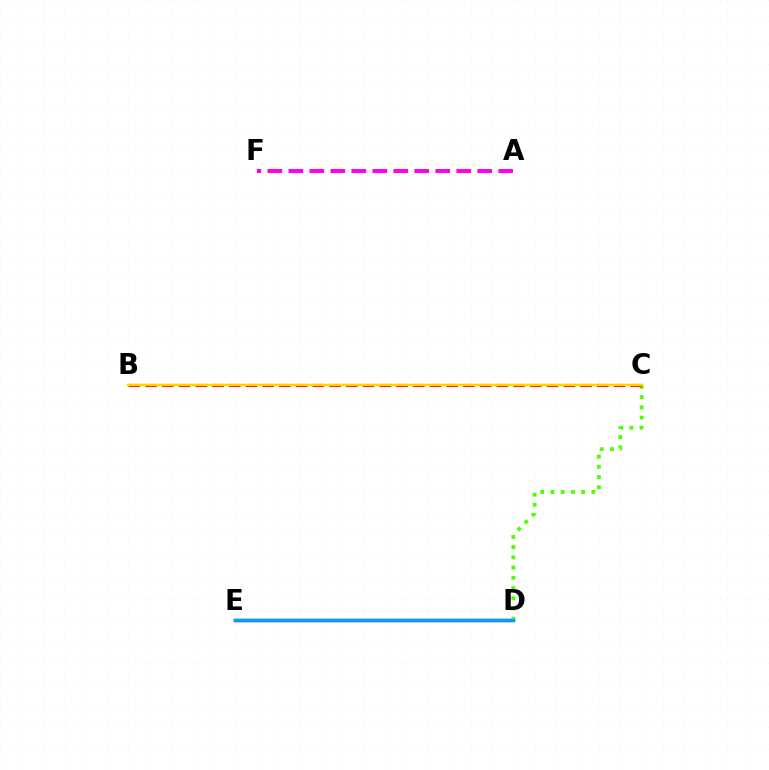{('D', 'E'): [{'color': '#3700ff', 'line_style': 'solid', 'thickness': 2.5}, {'color': '#00ff86', 'line_style': 'solid', 'thickness': 1.74}, {'color': '#009eff', 'line_style': 'solid', 'thickness': 2.04}], ('C', 'D'): [{'color': '#4fff00', 'line_style': 'dotted', 'thickness': 2.78}], ('B', 'C'): [{'color': '#ff0000', 'line_style': 'dashed', 'thickness': 2.27}, {'color': '#ffd500', 'line_style': 'solid', 'thickness': 1.76}], ('A', 'F'): [{'color': '#ff00ed', 'line_style': 'dashed', 'thickness': 2.85}]}